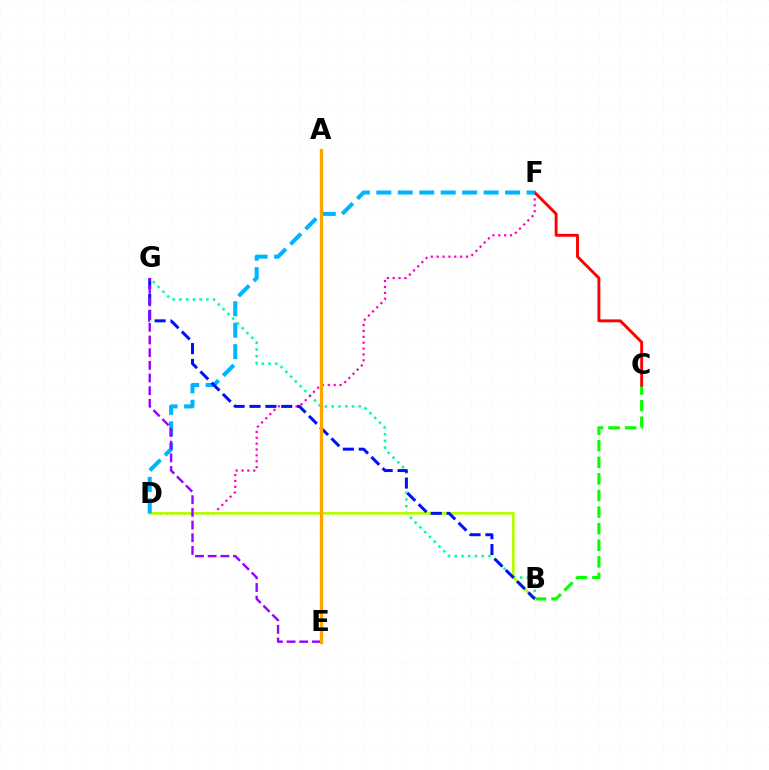{('B', 'C'): [{'color': '#08ff00', 'line_style': 'dashed', 'thickness': 2.25}], ('B', 'G'): [{'color': '#00ff9d', 'line_style': 'dotted', 'thickness': 1.83}, {'color': '#0010ff', 'line_style': 'dashed', 'thickness': 2.16}], ('D', 'F'): [{'color': '#ff00bd', 'line_style': 'dotted', 'thickness': 1.6}, {'color': '#00b5ff', 'line_style': 'dashed', 'thickness': 2.92}], ('B', 'D'): [{'color': '#b3ff00', 'line_style': 'solid', 'thickness': 1.94}], ('C', 'F'): [{'color': '#ff0000', 'line_style': 'solid', 'thickness': 2.09}], ('E', 'G'): [{'color': '#9b00ff', 'line_style': 'dashed', 'thickness': 1.72}], ('A', 'E'): [{'color': '#ffa500', 'line_style': 'solid', 'thickness': 2.39}]}